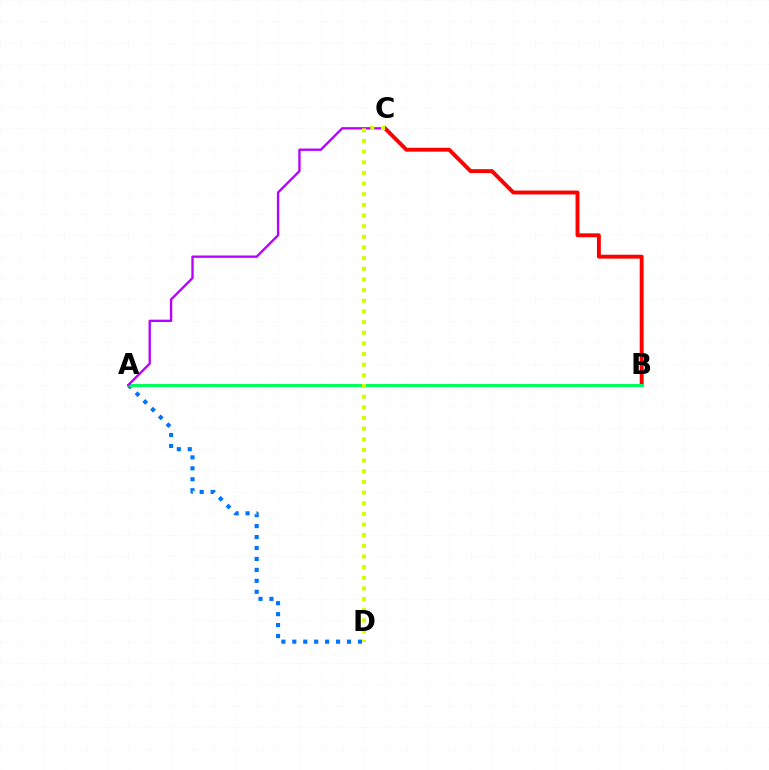{('A', 'D'): [{'color': '#0074ff', 'line_style': 'dotted', 'thickness': 2.97}], ('B', 'C'): [{'color': '#ff0000', 'line_style': 'solid', 'thickness': 2.81}], ('A', 'B'): [{'color': '#00ff5c', 'line_style': 'solid', 'thickness': 2.15}], ('A', 'C'): [{'color': '#b900ff', 'line_style': 'solid', 'thickness': 1.69}], ('C', 'D'): [{'color': '#d1ff00', 'line_style': 'dotted', 'thickness': 2.89}]}